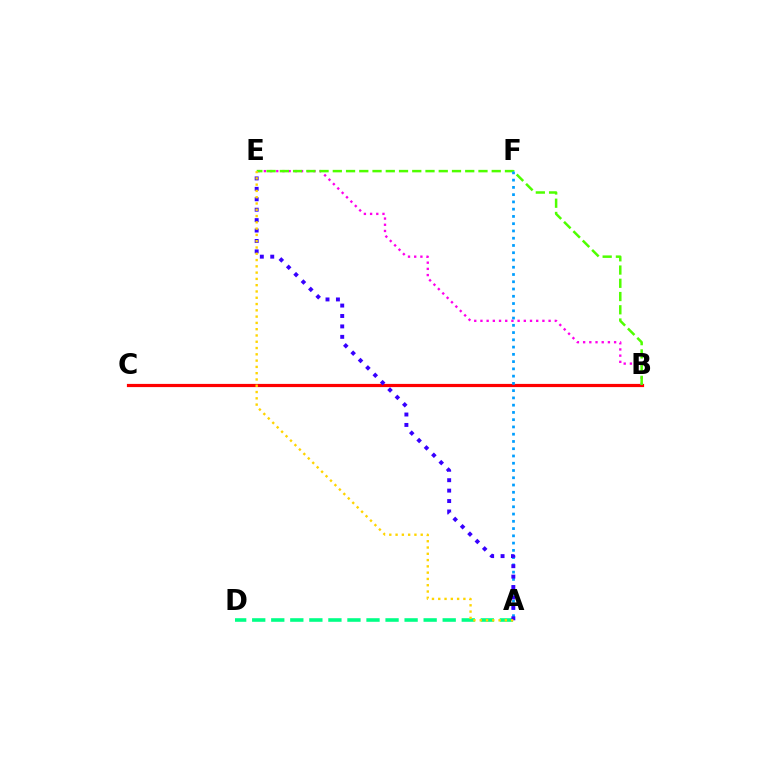{('B', 'C'): [{'color': '#ff0000', 'line_style': 'solid', 'thickness': 2.3}], ('B', 'E'): [{'color': '#ff00ed', 'line_style': 'dotted', 'thickness': 1.68}, {'color': '#4fff00', 'line_style': 'dashed', 'thickness': 1.8}], ('A', 'D'): [{'color': '#00ff86', 'line_style': 'dashed', 'thickness': 2.59}], ('A', 'F'): [{'color': '#009eff', 'line_style': 'dotted', 'thickness': 1.97}], ('A', 'E'): [{'color': '#3700ff', 'line_style': 'dotted', 'thickness': 2.83}, {'color': '#ffd500', 'line_style': 'dotted', 'thickness': 1.71}]}